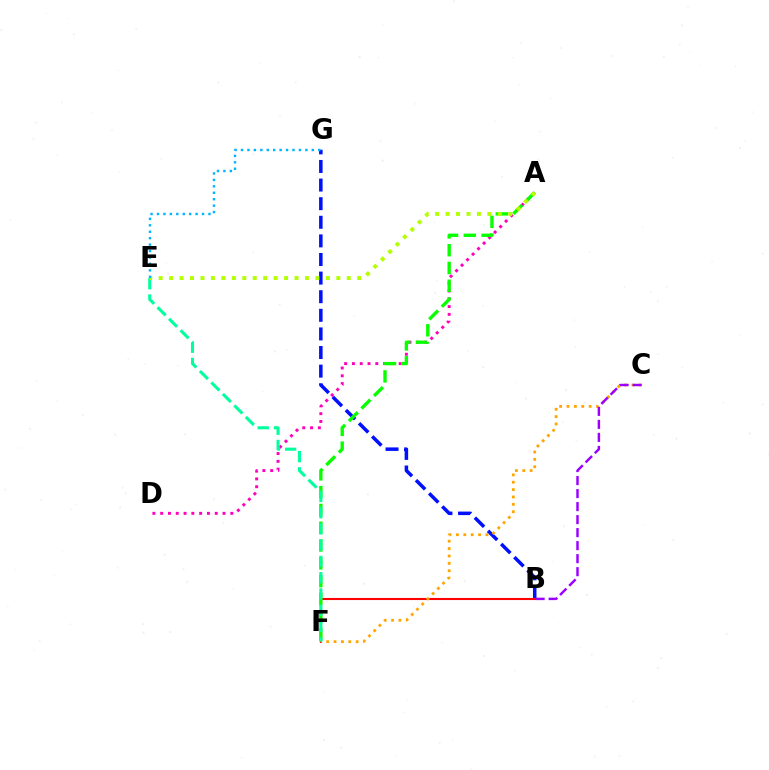{('B', 'G'): [{'color': '#0010ff', 'line_style': 'dashed', 'thickness': 2.53}], ('A', 'D'): [{'color': '#ff00bd', 'line_style': 'dotted', 'thickness': 2.12}], ('B', 'F'): [{'color': '#ff0000', 'line_style': 'solid', 'thickness': 1.51}], ('A', 'F'): [{'color': '#08ff00', 'line_style': 'dashed', 'thickness': 2.42}], ('E', 'F'): [{'color': '#00ff9d', 'line_style': 'dashed', 'thickness': 2.21}], ('C', 'F'): [{'color': '#ffa500', 'line_style': 'dotted', 'thickness': 2.0}], ('B', 'C'): [{'color': '#9b00ff', 'line_style': 'dashed', 'thickness': 1.77}], ('A', 'E'): [{'color': '#b3ff00', 'line_style': 'dotted', 'thickness': 2.84}], ('E', 'G'): [{'color': '#00b5ff', 'line_style': 'dotted', 'thickness': 1.75}]}